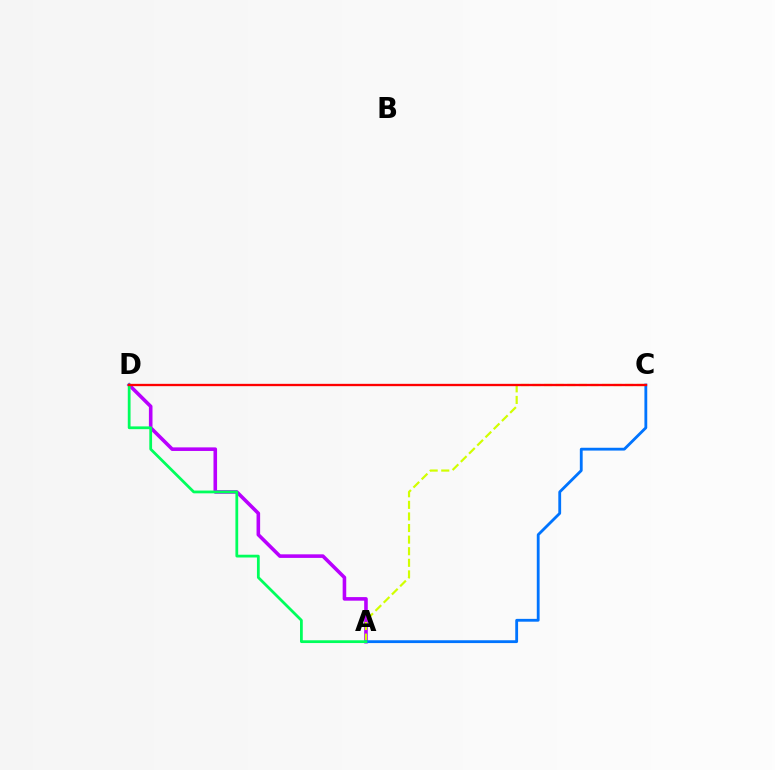{('A', 'D'): [{'color': '#b900ff', 'line_style': 'solid', 'thickness': 2.58}, {'color': '#00ff5c', 'line_style': 'solid', 'thickness': 1.99}], ('A', 'C'): [{'color': '#d1ff00', 'line_style': 'dashed', 'thickness': 1.57}, {'color': '#0074ff', 'line_style': 'solid', 'thickness': 2.03}], ('C', 'D'): [{'color': '#ff0000', 'line_style': 'solid', 'thickness': 1.67}]}